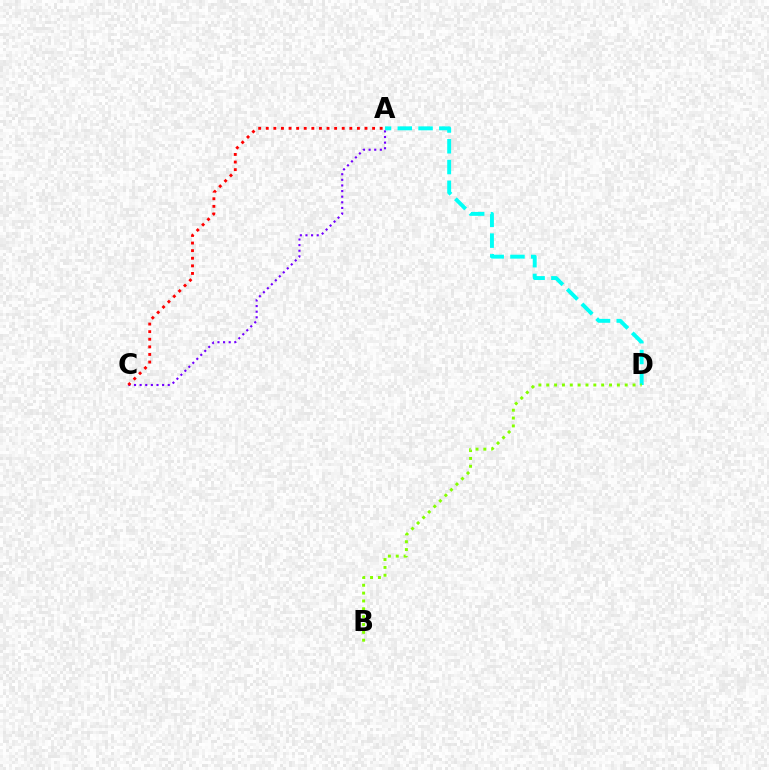{('A', 'C'): [{'color': '#7200ff', 'line_style': 'dotted', 'thickness': 1.53}, {'color': '#ff0000', 'line_style': 'dotted', 'thickness': 2.06}], ('A', 'D'): [{'color': '#00fff6', 'line_style': 'dashed', 'thickness': 2.82}], ('B', 'D'): [{'color': '#84ff00', 'line_style': 'dotted', 'thickness': 2.13}]}